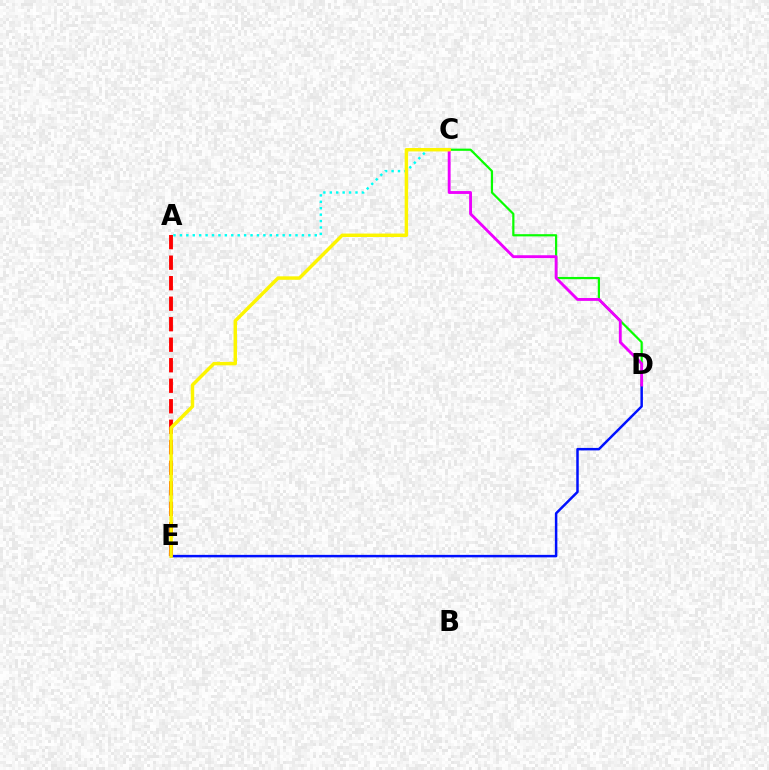{('A', 'C'): [{'color': '#00fff6', 'line_style': 'dotted', 'thickness': 1.75}], ('D', 'E'): [{'color': '#0010ff', 'line_style': 'solid', 'thickness': 1.79}], ('C', 'D'): [{'color': '#08ff00', 'line_style': 'solid', 'thickness': 1.59}, {'color': '#ee00ff', 'line_style': 'solid', 'thickness': 2.06}], ('A', 'E'): [{'color': '#ff0000', 'line_style': 'dashed', 'thickness': 2.79}], ('C', 'E'): [{'color': '#fcf500', 'line_style': 'solid', 'thickness': 2.49}]}